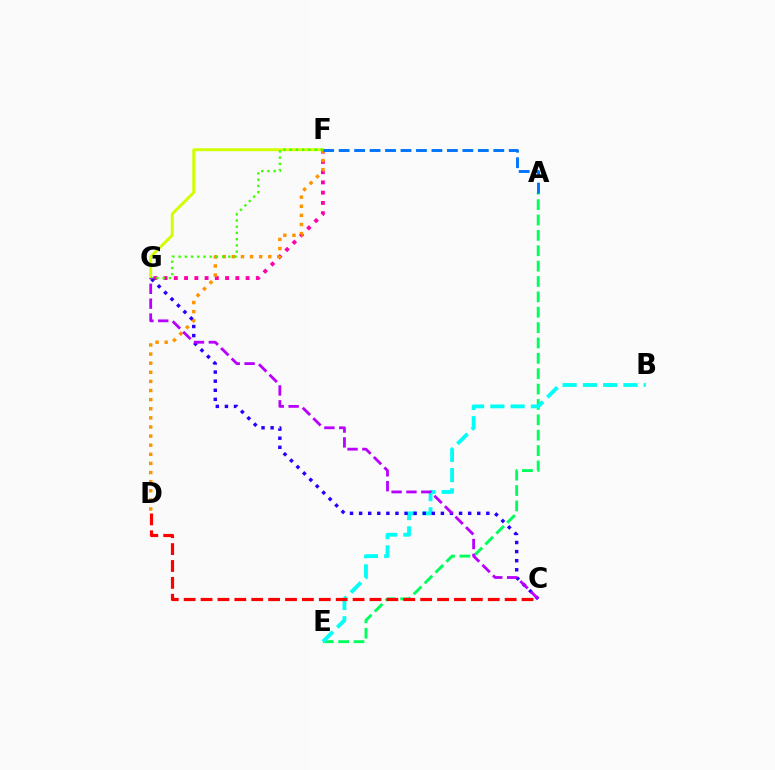{('F', 'G'): [{'color': '#ff00ac', 'line_style': 'dotted', 'thickness': 2.79}, {'color': '#d1ff00', 'line_style': 'solid', 'thickness': 2.12}, {'color': '#3dff00', 'line_style': 'dotted', 'thickness': 1.69}], ('A', 'E'): [{'color': '#00ff5c', 'line_style': 'dashed', 'thickness': 2.09}], ('D', 'F'): [{'color': '#ff9400', 'line_style': 'dotted', 'thickness': 2.48}], ('B', 'E'): [{'color': '#00fff6', 'line_style': 'dashed', 'thickness': 2.75}], ('C', 'G'): [{'color': '#2500ff', 'line_style': 'dotted', 'thickness': 2.47}, {'color': '#b900ff', 'line_style': 'dashed', 'thickness': 2.02}], ('C', 'D'): [{'color': '#ff0000', 'line_style': 'dashed', 'thickness': 2.29}], ('A', 'F'): [{'color': '#0074ff', 'line_style': 'dashed', 'thickness': 2.1}]}